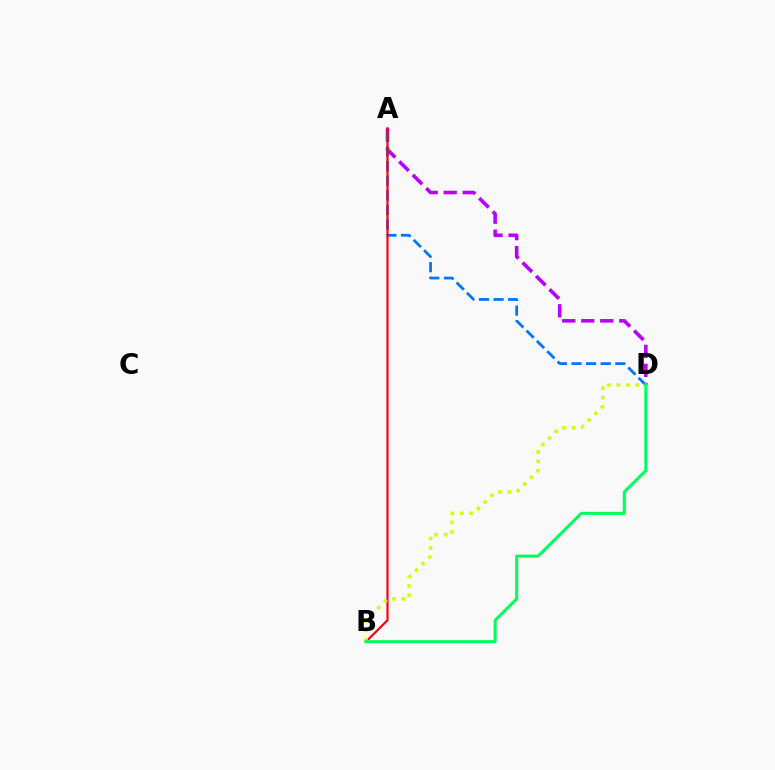{('A', 'D'): [{'color': '#b900ff', 'line_style': 'dashed', 'thickness': 2.58}, {'color': '#0074ff', 'line_style': 'dashed', 'thickness': 1.99}], ('A', 'B'): [{'color': '#ff0000', 'line_style': 'solid', 'thickness': 1.56}], ('B', 'D'): [{'color': '#d1ff00', 'line_style': 'dotted', 'thickness': 2.55}, {'color': '#00ff5c', 'line_style': 'solid', 'thickness': 2.18}]}